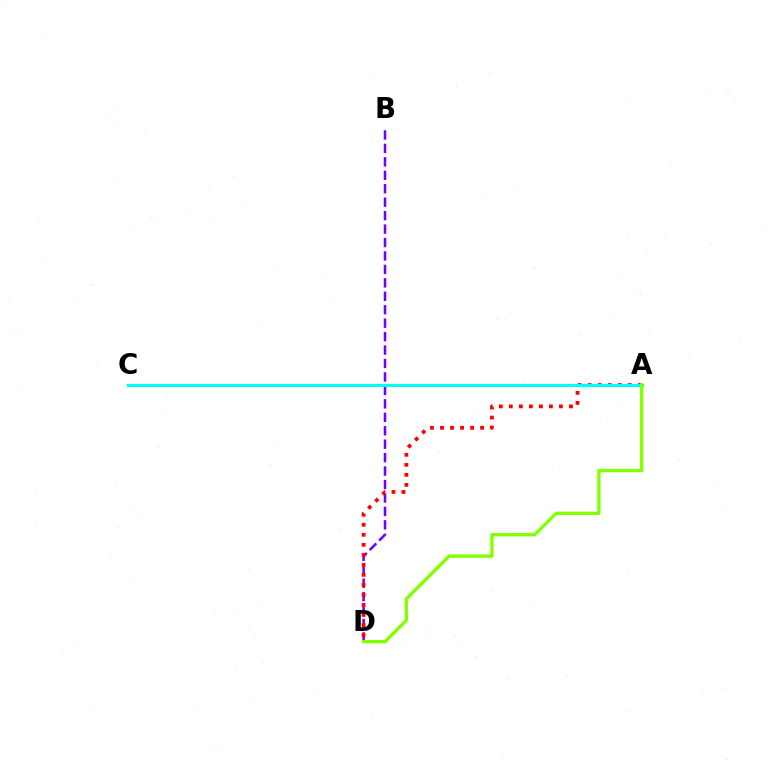{('B', 'D'): [{'color': '#7200ff', 'line_style': 'dashed', 'thickness': 1.83}], ('A', 'D'): [{'color': '#ff0000', 'line_style': 'dotted', 'thickness': 2.72}, {'color': '#84ff00', 'line_style': 'solid', 'thickness': 2.4}], ('A', 'C'): [{'color': '#00fff6', 'line_style': 'solid', 'thickness': 2.28}]}